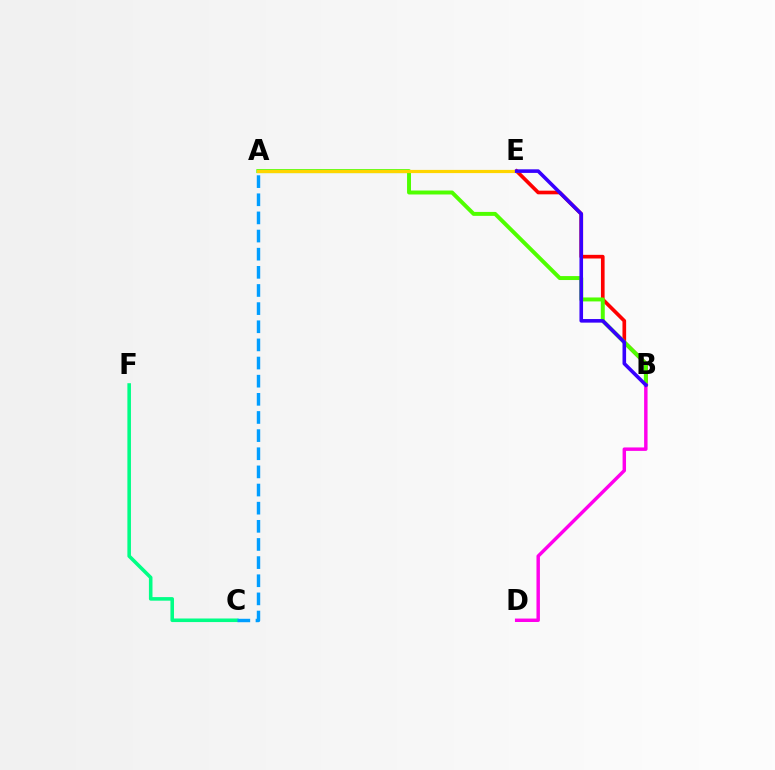{('B', 'E'): [{'color': '#ff0000', 'line_style': 'solid', 'thickness': 2.63}, {'color': '#3700ff', 'line_style': 'solid', 'thickness': 2.59}], ('A', 'B'): [{'color': '#4fff00', 'line_style': 'solid', 'thickness': 2.85}], ('C', 'F'): [{'color': '#00ff86', 'line_style': 'solid', 'thickness': 2.57}], ('A', 'C'): [{'color': '#009eff', 'line_style': 'dashed', 'thickness': 2.46}], ('B', 'D'): [{'color': '#ff00ed', 'line_style': 'solid', 'thickness': 2.48}], ('A', 'E'): [{'color': '#ffd500', 'line_style': 'solid', 'thickness': 2.3}]}